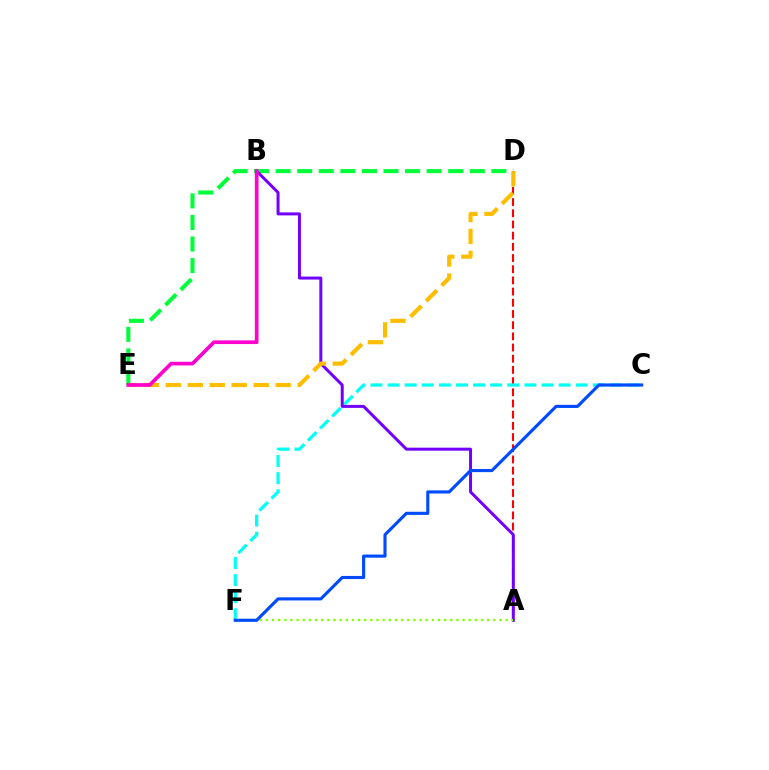{('D', 'E'): [{'color': '#00ff39', 'line_style': 'dashed', 'thickness': 2.93}, {'color': '#ffbd00', 'line_style': 'dashed', 'thickness': 2.99}], ('A', 'D'): [{'color': '#ff0000', 'line_style': 'dashed', 'thickness': 1.52}], ('C', 'F'): [{'color': '#00fff6', 'line_style': 'dashed', 'thickness': 2.32}, {'color': '#004bff', 'line_style': 'solid', 'thickness': 2.25}], ('A', 'B'): [{'color': '#7200ff', 'line_style': 'solid', 'thickness': 2.15}], ('A', 'F'): [{'color': '#84ff00', 'line_style': 'dotted', 'thickness': 1.67}], ('B', 'E'): [{'color': '#ff00cf', 'line_style': 'solid', 'thickness': 2.65}]}